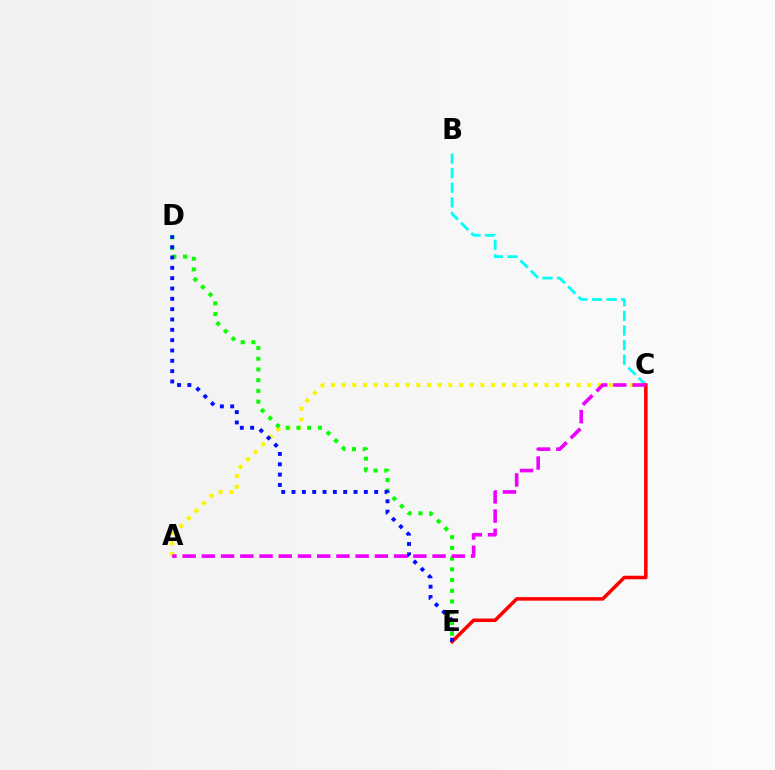{('A', 'C'): [{'color': '#fcf500', 'line_style': 'dotted', 'thickness': 2.9}, {'color': '#ee00ff', 'line_style': 'dashed', 'thickness': 2.61}], ('B', 'C'): [{'color': '#00fff6', 'line_style': 'dashed', 'thickness': 1.98}], ('C', 'E'): [{'color': '#ff0000', 'line_style': 'solid', 'thickness': 2.54}], ('D', 'E'): [{'color': '#08ff00', 'line_style': 'dotted', 'thickness': 2.92}, {'color': '#0010ff', 'line_style': 'dotted', 'thickness': 2.81}]}